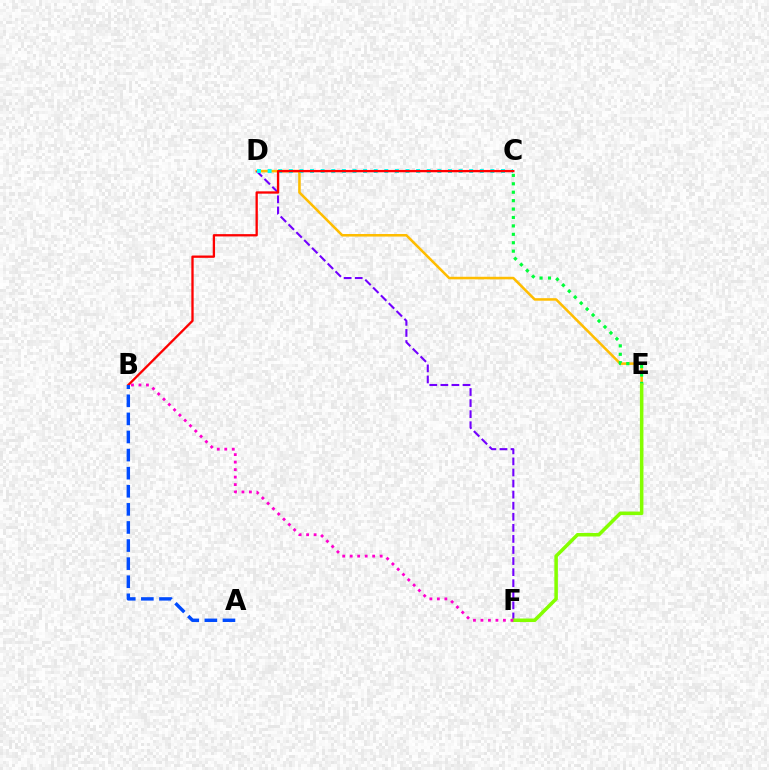{('D', 'E'): [{'color': '#ffbd00', 'line_style': 'solid', 'thickness': 1.84}], ('D', 'F'): [{'color': '#7200ff', 'line_style': 'dashed', 'thickness': 1.5}], ('C', 'E'): [{'color': '#00ff39', 'line_style': 'dotted', 'thickness': 2.29}], ('E', 'F'): [{'color': '#84ff00', 'line_style': 'solid', 'thickness': 2.53}], ('C', 'D'): [{'color': '#00fff6', 'line_style': 'dotted', 'thickness': 2.88}], ('B', 'F'): [{'color': '#ff00cf', 'line_style': 'dotted', 'thickness': 2.04}], ('B', 'C'): [{'color': '#ff0000', 'line_style': 'solid', 'thickness': 1.67}], ('A', 'B'): [{'color': '#004bff', 'line_style': 'dashed', 'thickness': 2.46}]}